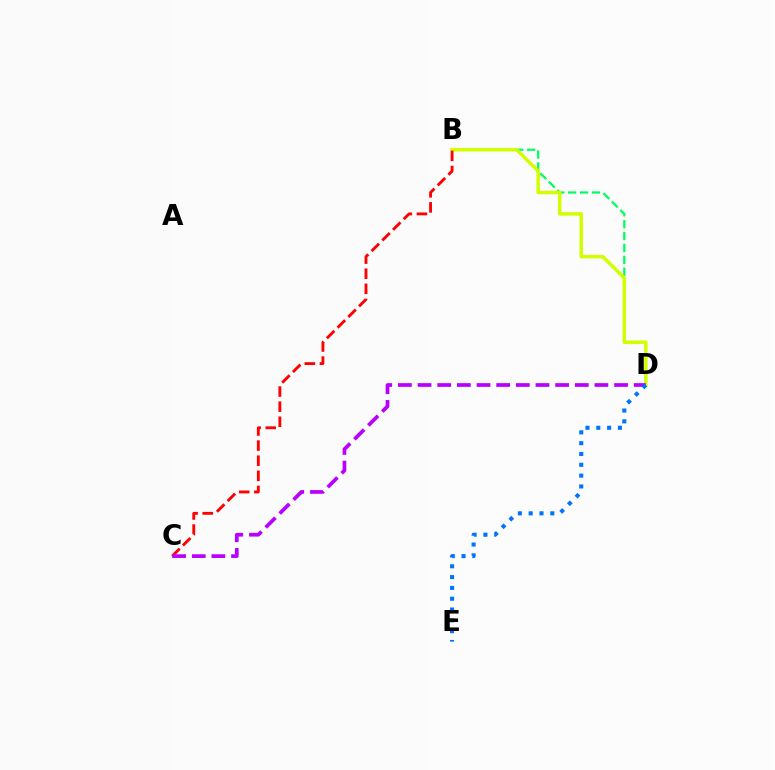{('B', 'D'): [{'color': '#00ff5c', 'line_style': 'dashed', 'thickness': 1.61}, {'color': '#d1ff00', 'line_style': 'solid', 'thickness': 2.52}], ('B', 'C'): [{'color': '#ff0000', 'line_style': 'dashed', 'thickness': 2.05}], ('C', 'D'): [{'color': '#b900ff', 'line_style': 'dashed', 'thickness': 2.67}], ('D', 'E'): [{'color': '#0074ff', 'line_style': 'dotted', 'thickness': 2.94}]}